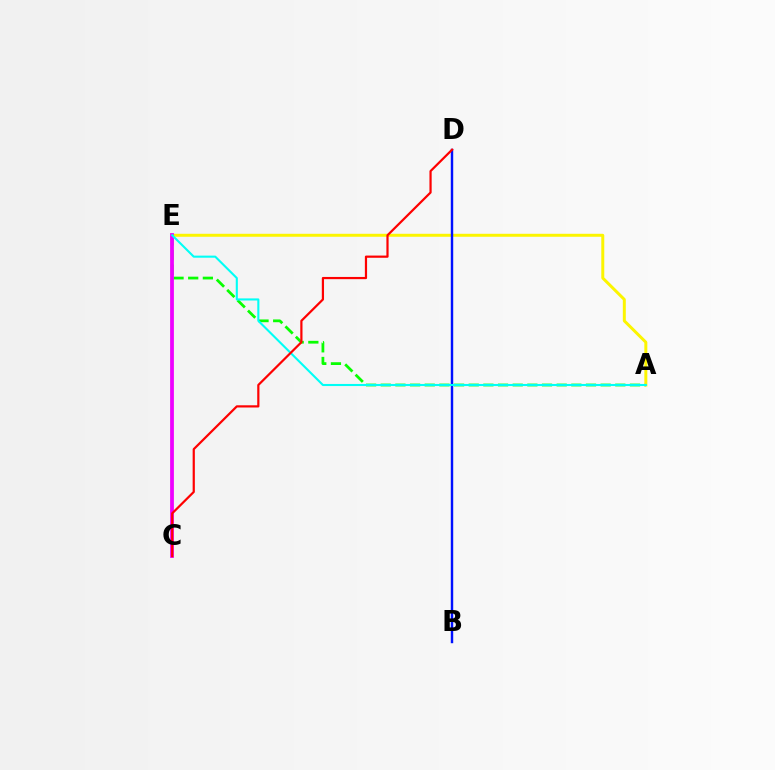{('A', 'E'): [{'color': '#08ff00', 'line_style': 'dashed', 'thickness': 1.99}, {'color': '#fcf500', 'line_style': 'solid', 'thickness': 2.14}, {'color': '#00fff6', 'line_style': 'solid', 'thickness': 1.51}], ('C', 'E'): [{'color': '#ee00ff', 'line_style': 'solid', 'thickness': 2.72}], ('B', 'D'): [{'color': '#0010ff', 'line_style': 'solid', 'thickness': 1.75}], ('C', 'D'): [{'color': '#ff0000', 'line_style': 'solid', 'thickness': 1.59}]}